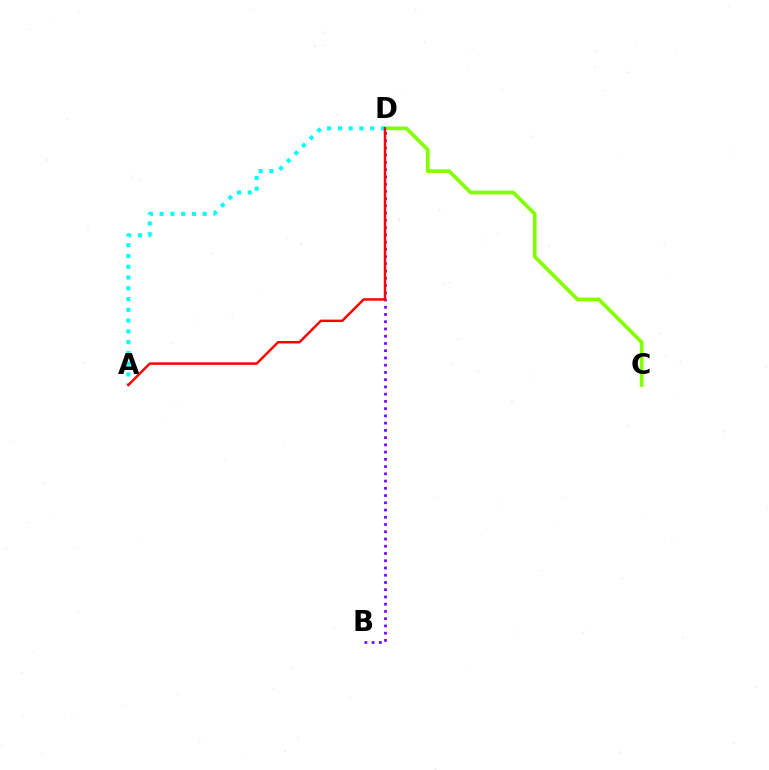{('C', 'D'): [{'color': '#84ff00', 'line_style': 'solid', 'thickness': 2.67}], ('B', 'D'): [{'color': '#7200ff', 'line_style': 'dotted', 'thickness': 1.97}], ('A', 'D'): [{'color': '#00fff6', 'line_style': 'dotted', 'thickness': 2.93}, {'color': '#ff0000', 'line_style': 'solid', 'thickness': 1.77}]}